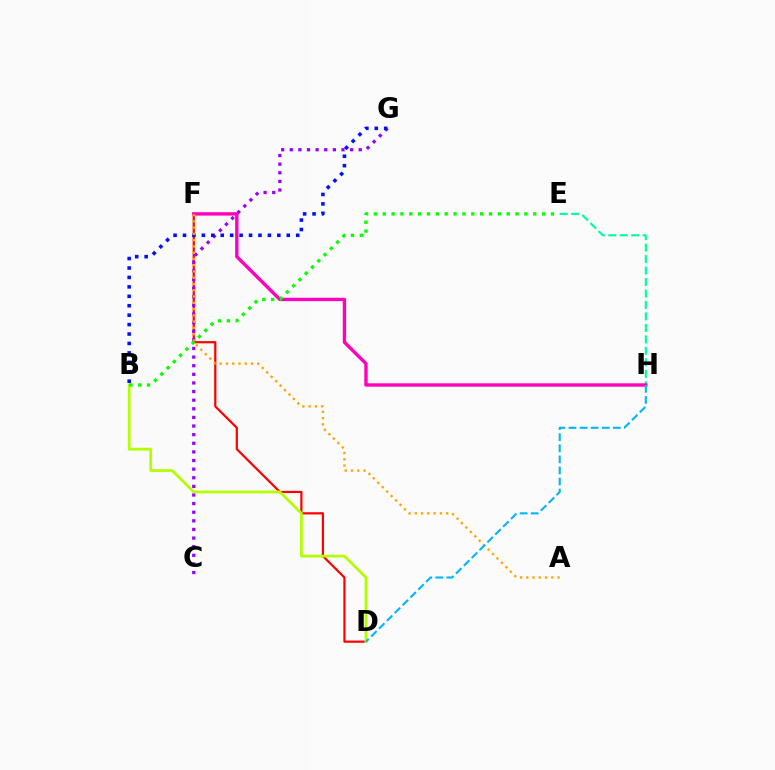{('D', 'F'): [{'color': '#ff0000', 'line_style': 'solid', 'thickness': 1.59}], ('C', 'G'): [{'color': '#9b00ff', 'line_style': 'dotted', 'thickness': 2.34}], ('B', 'G'): [{'color': '#0010ff', 'line_style': 'dotted', 'thickness': 2.56}], ('B', 'D'): [{'color': '#b3ff00', 'line_style': 'solid', 'thickness': 1.98}], ('E', 'H'): [{'color': '#00ff9d', 'line_style': 'dashed', 'thickness': 1.56}], ('F', 'H'): [{'color': '#ff00bd', 'line_style': 'solid', 'thickness': 2.44}], ('A', 'F'): [{'color': '#ffa500', 'line_style': 'dotted', 'thickness': 1.7}], ('B', 'E'): [{'color': '#08ff00', 'line_style': 'dotted', 'thickness': 2.41}], ('D', 'H'): [{'color': '#00b5ff', 'line_style': 'dashed', 'thickness': 1.5}]}